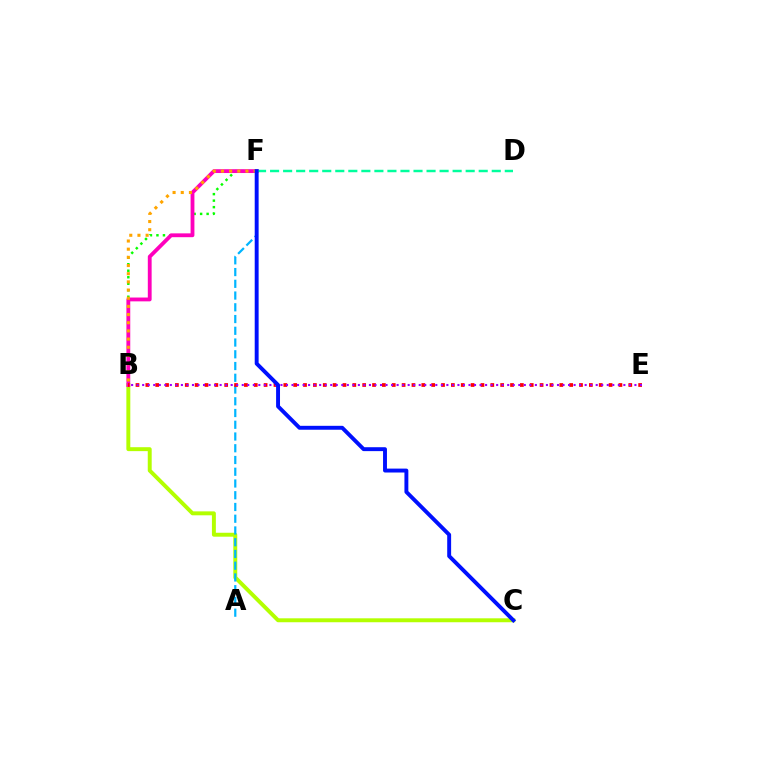{('B', 'C'): [{'color': '#b3ff00', 'line_style': 'solid', 'thickness': 2.83}], ('B', 'F'): [{'color': '#08ff00', 'line_style': 'dotted', 'thickness': 1.77}, {'color': '#ff00bd', 'line_style': 'solid', 'thickness': 2.76}, {'color': '#ffa500', 'line_style': 'dotted', 'thickness': 2.22}], ('A', 'F'): [{'color': '#00b5ff', 'line_style': 'dashed', 'thickness': 1.6}], ('B', 'E'): [{'color': '#ff0000', 'line_style': 'dotted', 'thickness': 2.68}, {'color': '#9b00ff', 'line_style': 'dotted', 'thickness': 1.5}], ('D', 'F'): [{'color': '#00ff9d', 'line_style': 'dashed', 'thickness': 1.77}], ('C', 'F'): [{'color': '#0010ff', 'line_style': 'solid', 'thickness': 2.82}]}